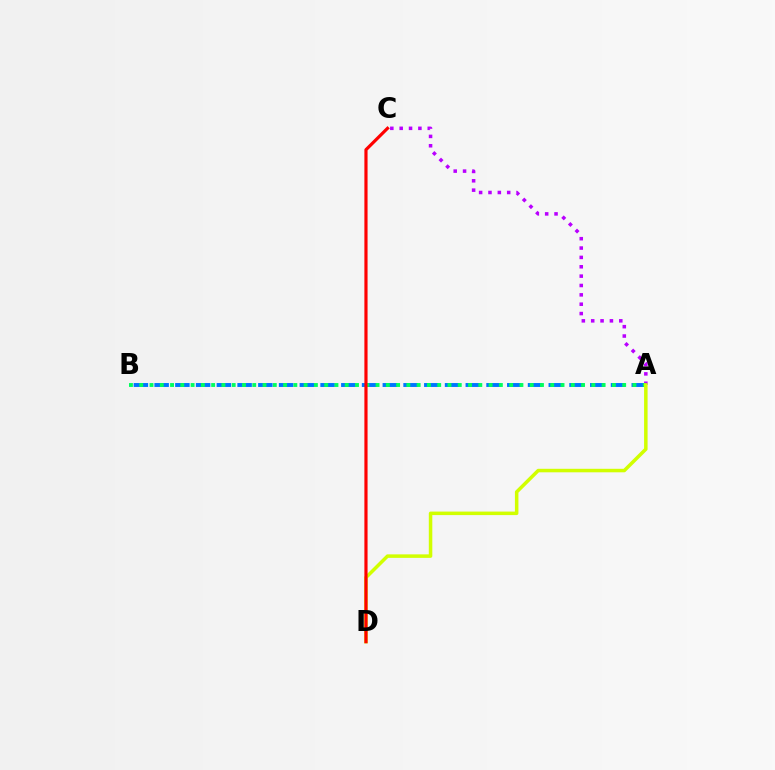{('A', 'B'): [{'color': '#0074ff', 'line_style': 'dashed', 'thickness': 2.82}, {'color': '#00ff5c', 'line_style': 'dotted', 'thickness': 2.79}], ('A', 'C'): [{'color': '#b900ff', 'line_style': 'dotted', 'thickness': 2.54}], ('A', 'D'): [{'color': '#d1ff00', 'line_style': 'solid', 'thickness': 2.52}], ('C', 'D'): [{'color': '#ff0000', 'line_style': 'solid', 'thickness': 2.29}]}